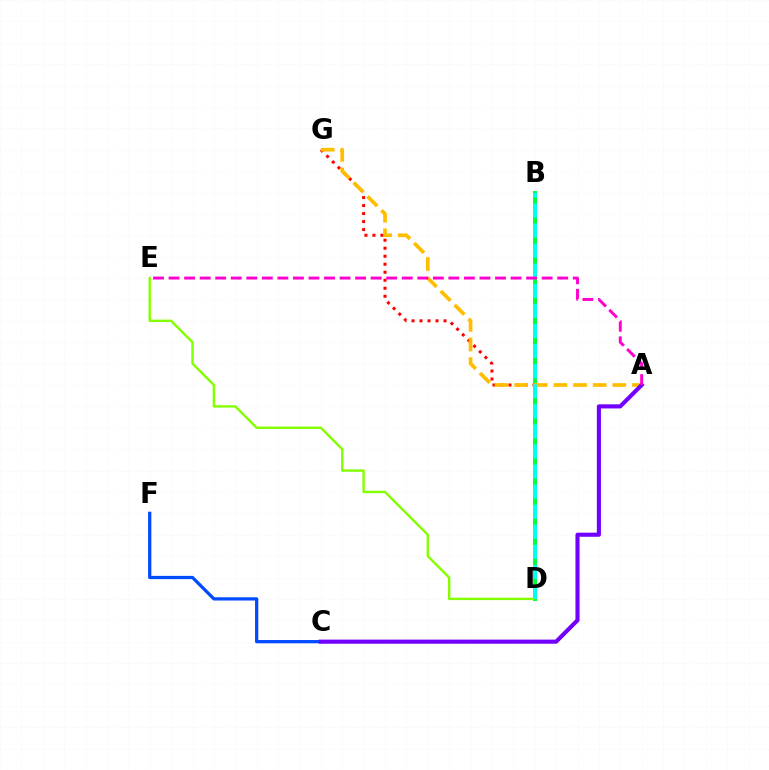{('D', 'G'): [{'color': '#ff0000', 'line_style': 'dotted', 'thickness': 2.18}], ('B', 'D'): [{'color': '#00ff39', 'line_style': 'solid', 'thickness': 2.85}, {'color': '#00fff6', 'line_style': 'dashed', 'thickness': 2.73}], ('D', 'E'): [{'color': '#84ff00', 'line_style': 'solid', 'thickness': 1.74}], ('A', 'G'): [{'color': '#ffbd00', 'line_style': 'dashed', 'thickness': 2.67}], ('C', 'F'): [{'color': '#004bff', 'line_style': 'solid', 'thickness': 2.35}], ('A', 'C'): [{'color': '#7200ff', 'line_style': 'solid', 'thickness': 2.96}], ('A', 'E'): [{'color': '#ff00cf', 'line_style': 'dashed', 'thickness': 2.11}]}